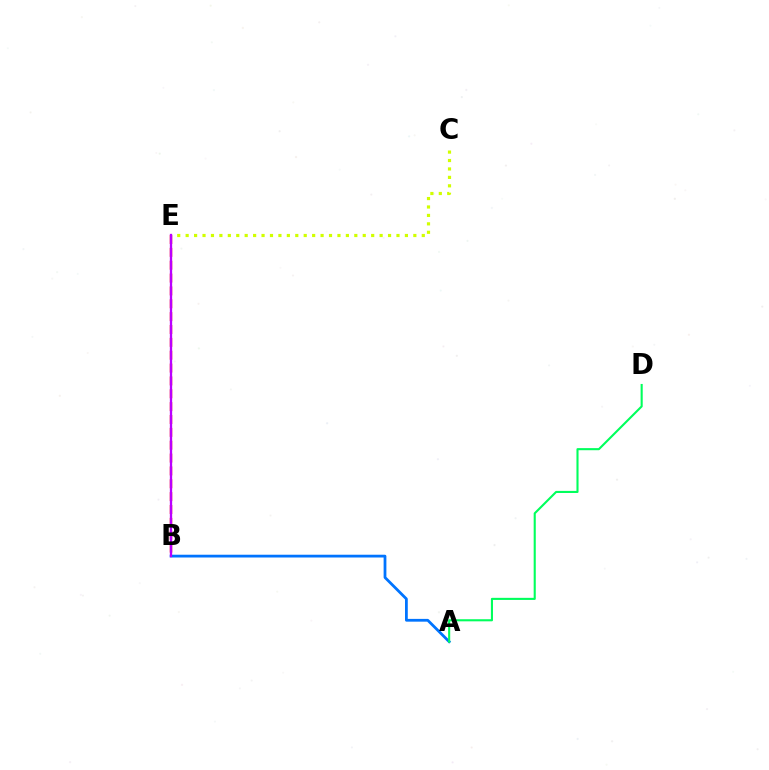{('A', 'B'): [{'color': '#0074ff', 'line_style': 'solid', 'thickness': 2.0}], ('C', 'E'): [{'color': '#d1ff00', 'line_style': 'dotted', 'thickness': 2.29}], ('B', 'E'): [{'color': '#ff0000', 'line_style': 'dashed', 'thickness': 1.75}, {'color': '#b900ff', 'line_style': 'solid', 'thickness': 1.66}], ('A', 'D'): [{'color': '#00ff5c', 'line_style': 'solid', 'thickness': 1.51}]}